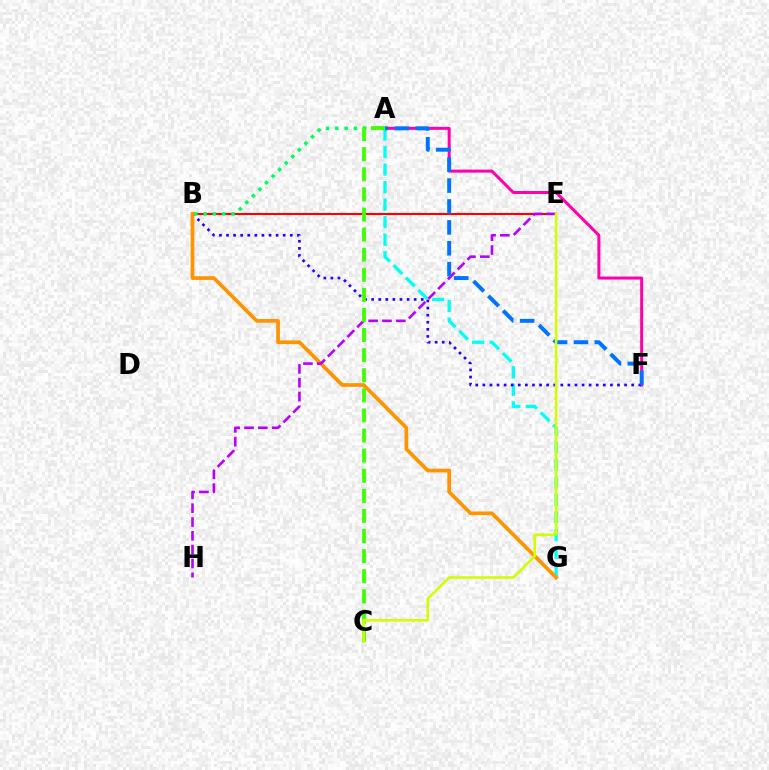{('A', 'G'): [{'color': '#00fff6', 'line_style': 'dashed', 'thickness': 2.38}], ('B', 'E'): [{'color': '#ff0000', 'line_style': 'solid', 'thickness': 1.51}], ('A', 'F'): [{'color': '#ff00ac', 'line_style': 'solid', 'thickness': 2.17}, {'color': '#0074ff', 'line_style': 'dashed', 'thickness': 2.84}], ('B', 'F'): [{'color': '#2500ff', 'line_style': 'dotted', 'thickness': 1.93}], ('A', 'B'): [{'color': '#00ff5c', 'line_style': 'dotted', 'thickness': 2.52}], ('B', 'G'): [{'color': '#ff9400', 'line_style': 'solid', 'thickness': 2.67}], ('E', 'H'): [{'color': '#b900ff', 'line_style': 'dashed', 'thickness': 1.88}], ('A', 'C'): [{'color': '#3dff00', 'line_style': 'dashed', 'thickness': 2.73}], ('C', 'E'): [{'color': '#d1ff00', 'line_style': 'solid', 'thickness': 1.86}]}